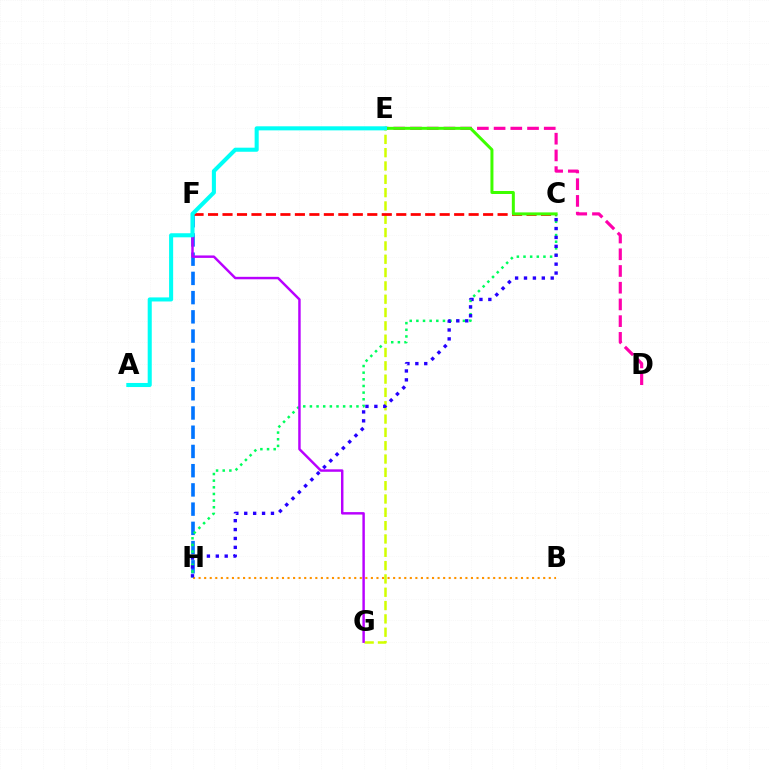{('B', 'H'): [{'color': '#ff9400', 'line_style': 'dotted', 'thickness': 1.51}], ('F', 'H'): [{'color': '#0074ff', 'line_style': 'dashed', 'thickness': 2.61}], ('C', 'H'): [{'color': '#00ff5c', 'line_style': 'dotted', 'thickness': 1.81}, {'color': '#2500ff', 'line_style': 'dotted', 'thickness': 2.42}], ('E', 'G'): [{'color': '#d1ff00', 'line_style': 'dashed', 'thickness': 1.81}], ('F', 'G'): [{'color': '#b900ff', 'line_style': 'solid', 'thickness': 1.77}], ('C', 'F'): [{'color': '#ff0000', 'line_style': 'dashed', 'thickness': 1.97}], ('D', 'E'): [{'color': '#ff00ac', 'line_style': 'dashed', 'thickness': 2.27}], ('C', 'E'): [{'color': '#3dff00', 'line_style': 'solid', 'thickness': 2.16}], ('A', 'E'): [{'color': '#00fff6', 'line_style': 'solid', 'thickness': 2.93}]}